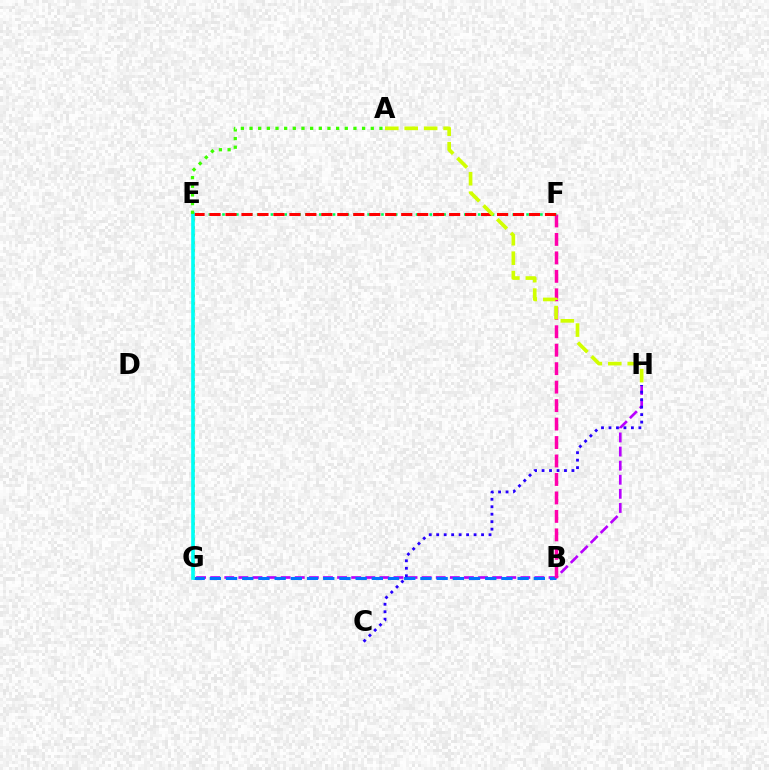{('G', 'H'): [{'color': '#b900ff', 'line_style': 'dashed', 'thickness': 1.92}], ('B', 'G'): [{'color': '#0074ff', 'line_style': 'dashed', 'thickness': 2.2}], ('B', 'F'): [{'color': '#ff00ac', 'line_style': 'dashed', 'thickness': 2.51}], ('E', 'F'): [{'color': '#00ff5c', 'line_style': 'dotted', 'thickness': 1.88}, {'color': '#ff0000', 'line_style': 'dashed', 'thickness': 2.17}], ('C', 'H'): [{'color': '#2500ff', 'line_style': 'dotted', 'thickness': 2.03}], ('E', 'G'): [{'color': '#ff9400', 'line_style': 'dotted', 'thickness': 2.06}, {'color': '#00fff6', 'line_style': 'solid', 'thickness': 2.62}], ('A', 'E'): [{'color': '#3dff00', 'line_style': 'dotted', 'thickness': 2.35}], ('A', 'H'): [{'color': '#d1ff00', 'line_style': 'dashed', 'thickness': 2.64}]}